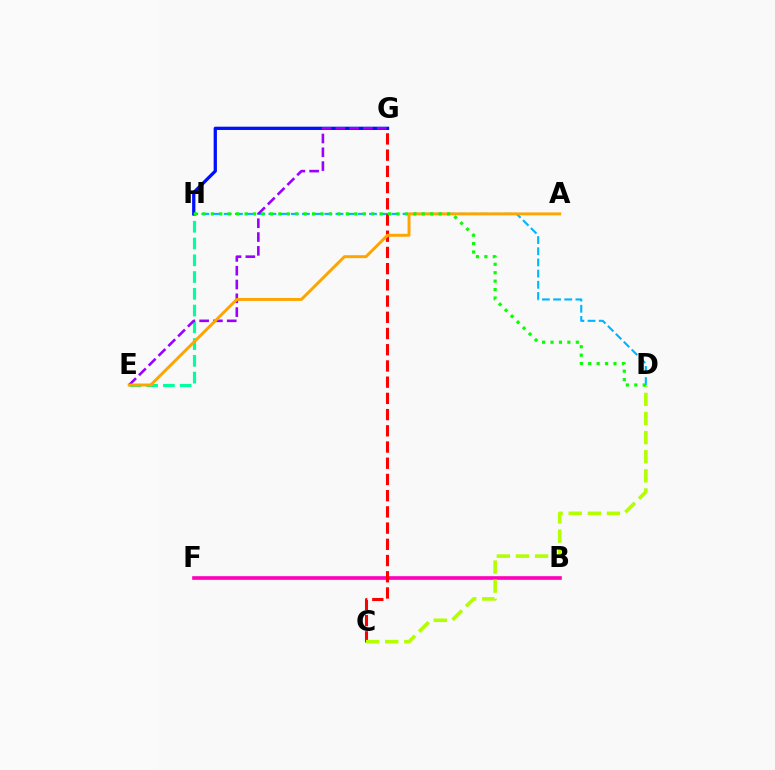{('E', 'H'): [{'color': '#00ff9d', 'line_style': 'dashed', 'thickness': 2.28}], ('G', 'H'): [{'color': '#0010ff', 'line_style': 'solid', 'thickness': 2.36}], ('B', 'F'): [{'color': '#ff00bd', 'line_style': 'solid', 'thickness': 2.61}], ('D', 'H'): [{'color': '#00b5ff', 'line_style': 'dashed', 'thickness': 1.52}, {'color': '#08ff00', 'line_style': 'dotted', 'thickness': 2.29}], ('C', 'G'): [{'color': '#ff0000', 'line_style': 'dashed', 'thickness': 2.2}], ('C', 'D'): [{'color': '#b3ff00', 'line_style': 'dashed', 'thickness': 2.6}], ('E', 'G'): [{'color': '#9b00ff', 'line_style': 'dashed', 'thickness': 1.87}], ('A', 'E'): [{'color': '#ffa500', 'line_style': 'solid', 'thickness': 2.12}]}